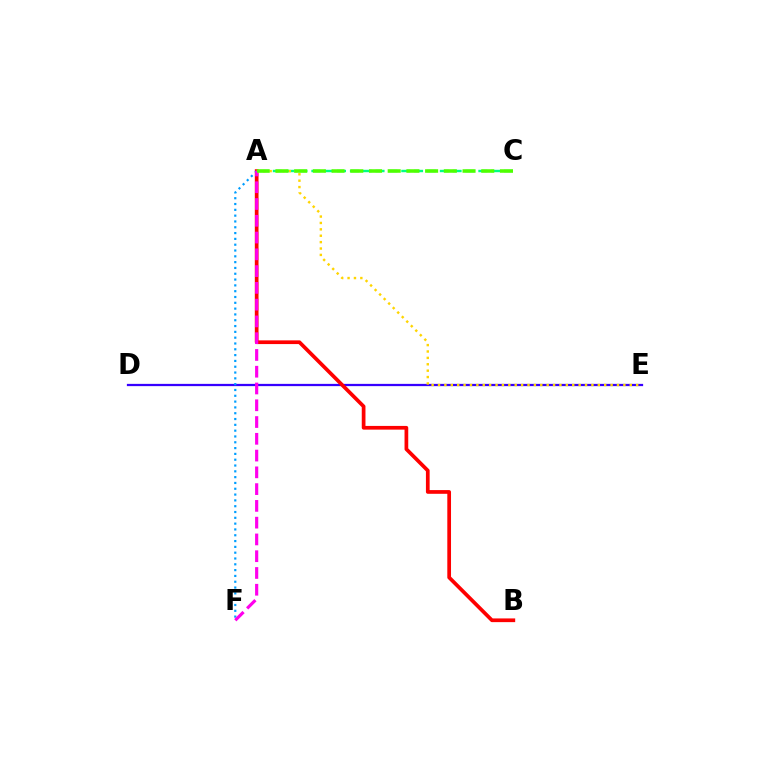{('A', 'C'): [{'color': '#00ff86', 'line_style': 'dashed', 'thickness': 1.75}, {'color': '#4fff00', 'line_style': 'dashed', 'thickness': 2.54}], ('D', 'E'): [{'color': '#3700ff', 'line_style': 'solid', 'thickness': 1.63}], ('A', 'B'): [{'color': '#ff0000', 'line_style': 'solid', 'thickness': 2.67}], ('A', 'F'): [{'color': '#009eff', 'line_style': 'dotted', 'thickness': 1.58}, {'color': '#ff00ed', 'line_style': 'dashed', 'thickness': 2.28}], ('A', 'E'): [{'color': '#ffd500', 'line_style': 'dotted', 'thickness': 1.74}]}